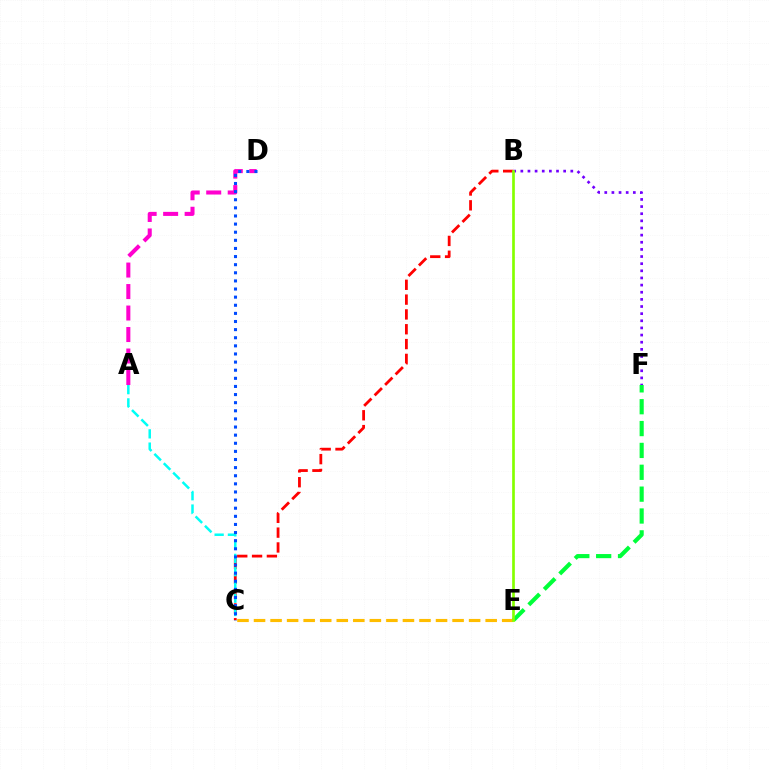{('A', 'D'): [{'color': '#ff00cf', 'line_style': 'dashed', 'thickness': 2.92}], ('C', 'E'): [{'color': '#ffbd00', 'line_style': 'dashed', 'thickness': 2.25}], ('B', 'C'): [{'color': '#ff0000', 'line_style': 'dashed', 'thickness': 2.01}], ('B', 'F'): [{'color': '#7200ff', 'line_style': 'dotted', 'thickness': 1.94}], ('E', 'F'): [{'color': '#00ff39', 'line_style': 'dashed', 'thickness': 2.97}], ('A', 'C'): [{'color': '#00fff6', 'line_style': 'dashed', 'thickness': 1.8}], ('C', 'D'): [{'color': '#004bff', 'line_style': 'dotted', 'thickness': 2.21}], ('B', 'E'): [{'color': '#84ff00', 'line_style': 'solid', 'thickness': 1.94}]}